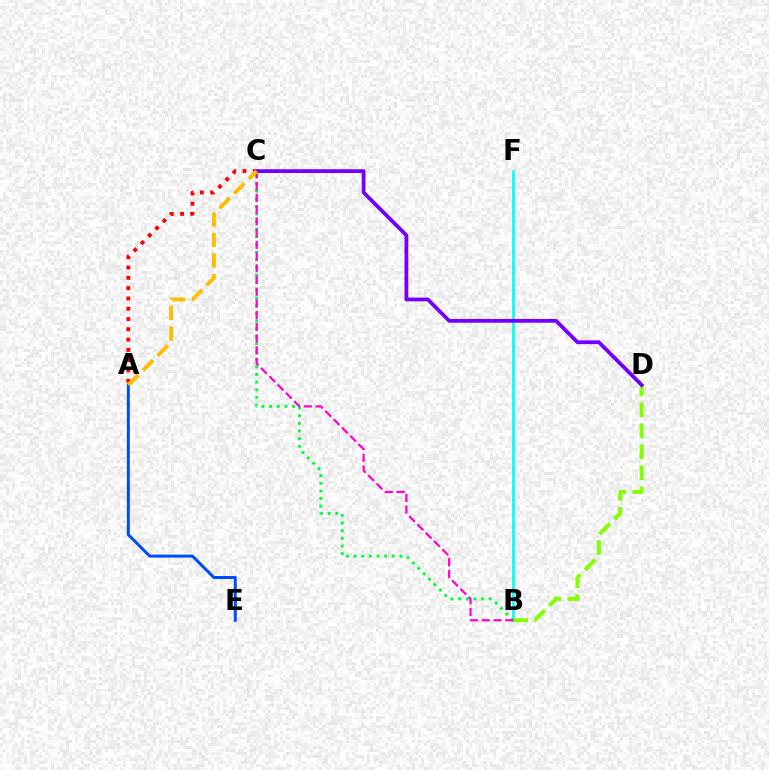{('B', 'F'): [{'color': '#00fff6', 'line_style': 'solid', 'thickness': 1.92}], ('A', 'C'): [{'color': '#ff0000', 'line_style': 'dotted', 'thickness': 2.8}, {'color': '#ffbd00', 'line_style': 'dashed', 'thickness': 2.8}], ('A', 'E'): [{'color': '#004bff', 'line_style': 'solid', 'thickness': 2.15}], ('B', 'D'): [{'color': '#84ff00', 'line_style': 'dashed', 'thickness': 2.85}], ('B', 'C'): [{'color': '#00ff39', 'line_style': 'dotted', 'thickness': 2.08}, {'color': '#ff00cf', 'line_style': 'dashed', 'thickness': 1.59}], ('C', 'D'): [{'color': '#7200ff', 'line_style': 'solid', 'thickness': 2.72}]}